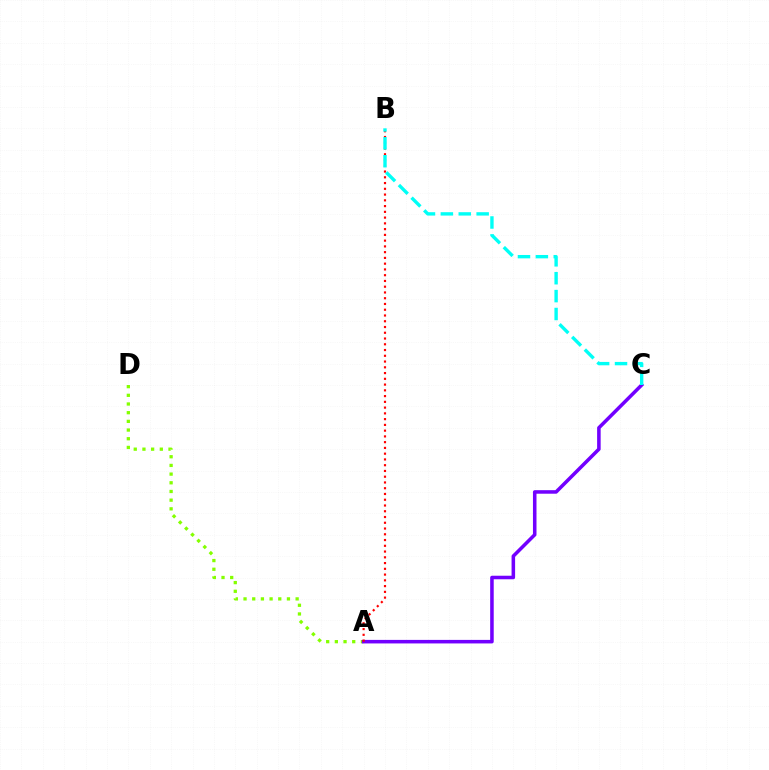{('A', 'D'): [{'color': '#84ff00', 'line_style': 'dotted', 'thickness': 2.36}], ('A', 'C'): [{'color': '#7200ff', 'line_style': 'solid', 'thickness': 2.55}], ('A', 'B'): [{'color': '#ff0000', 'line_style': 'dotted', 'thickness': 1.56}], ('B', 'C'): [{'color': '#00fff6', 'line_style': 'dashed', 'thickness': 2.43}]}